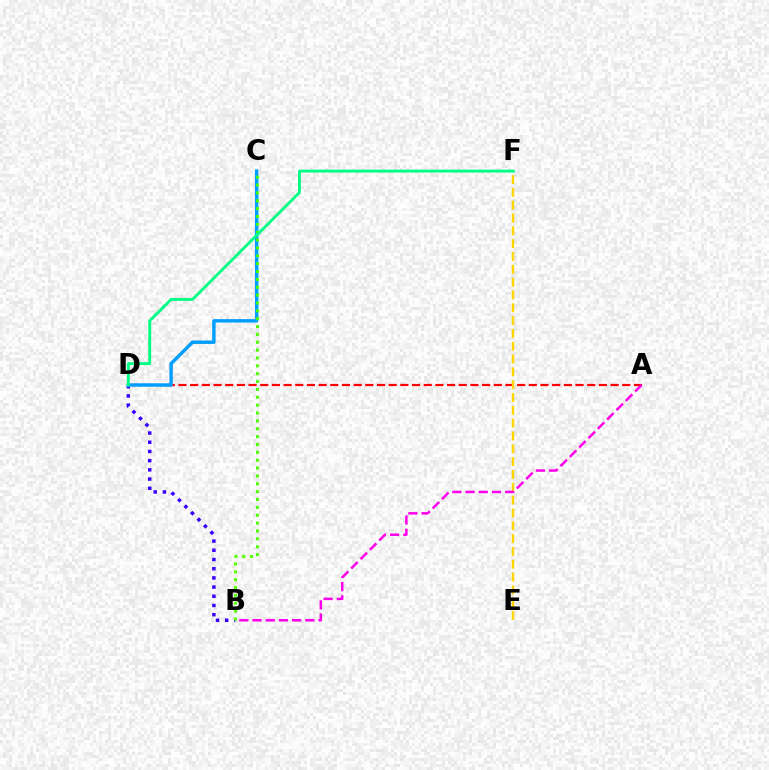{('A', 'D'): [{'color': '#ff0000', 'line_style': 'dashed', 'thickness': 1.59}], ('E', 'F'): [{'color': '#ffd500', 'line_style': 'dashed', 'thickness': 1.74}], ('A', 'B'): [{'color': '#ff00ed', 'line_style': 'dashed', 'thickness': 1.79}], ('B', 'D'): [{'color': '#3700ff', 'line_style': 'dotted', 'thickness': 2.5}], ('C', 'D'): [{'color': '#009eff', 'line_style': 'solid', 'thickness': 2.47}], ('B', 'C'): [{'color': '#4fff00', 'line_style': 'dotted', 'thickness': 2.14}], ('D', 'F'): [{'color': '#00ff86', 'line_style': 'solid', 'thickness': 2.08}]}